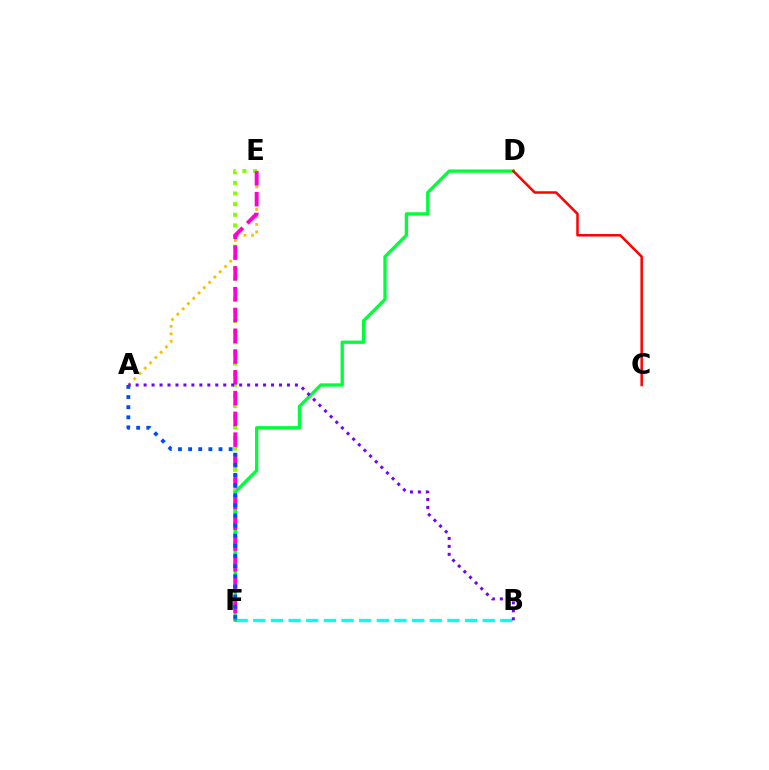{('A', 'E'): [{'color': '#ffbd00', 'line_style': 'dotted', 'thickness': 2.04}], ('E', 'F'): [{'color': '#84ff00', 'line_style': 'dotted', 'thickness': 2.89}, {'color': '#ff00cf', 'line_style': 'dashed', 'thickness': 2.82}], ('B', 'F'): [{'color': '#00fff6', 'line_style': 'dashed', 'thickness': 2.4}], ('D', 'F'): [{'color': '#00ff39', 'line_style': 'solid', 'thickness': 2.39}], ('A', 'B'): [{'color': '#7200ff', 'line_style': 'dotted', 'thickness': 2.16}], ('A', 'F'): [{'color': '#004bff', 'line_style': 'dotted', 'thickness': 2.75}], ('C', 'D'): [{'color': '#ff0000', 'line_style': 'solid', 'thickness': 1.8}]}